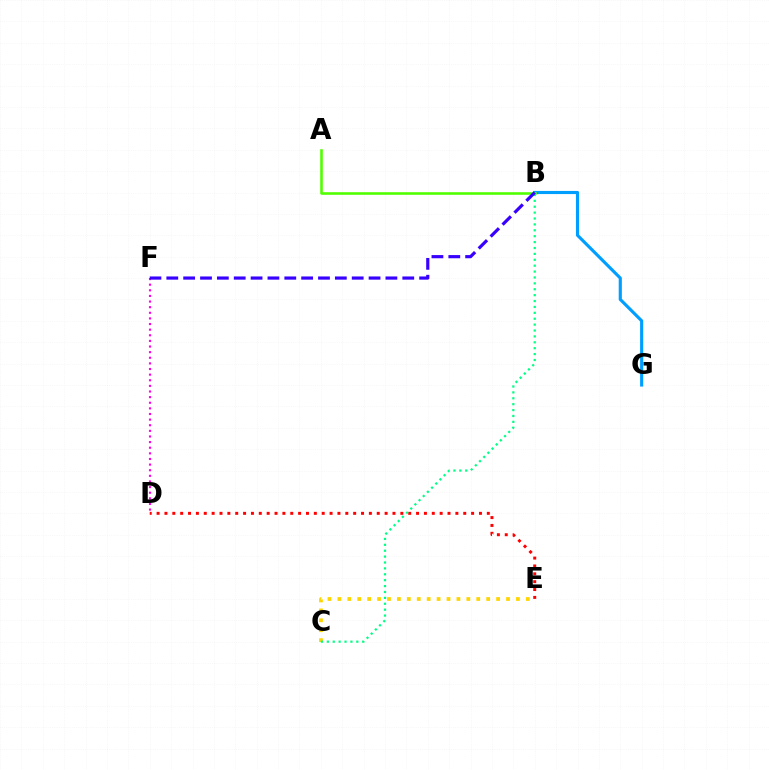{('B', 'G'): [{'color': '#009eff', 'line_style': 'solid', 'thickness': 2.26}], ('C', 'E'): [{'color': '#ffd500', 'line_style': 'dotted', 'thickness': 2.69}], ('D', 'E'): [{'color': '#ff0000', 'line_style': 'dotted', 'thickness': 2.14}], ('A', 'B'): [{'color': '#4fff00', 'line_style': 'solid', 'thickness': 1.86}], ('B', 'C'): [{'color': '#00ff86', 'line_style': 'dotted', 'thickness': 1.6}], ('D', 'F'): [{'color': '#ff00ed', 'line_style': 'dotted', 'thickness': 1.53}], ('B', 'F'): [{'color': '#3700ff', 'line_style': 'dashed', 'thickness': 2.29}]}